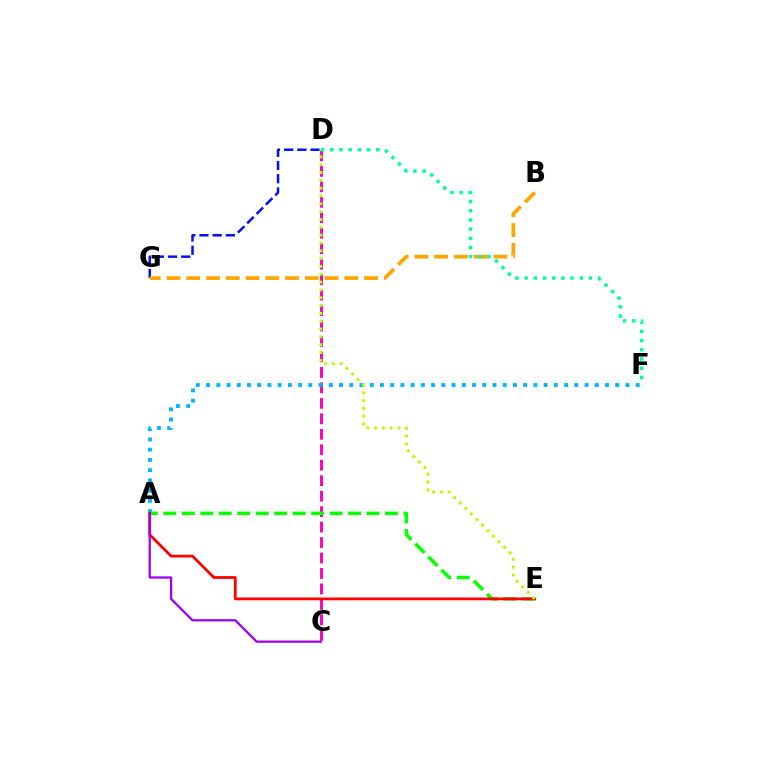{('C', 'D'): [{'color': '#ff00bd', 'line_style': 'dashed', 'thickness': 2.1}], ('A', 'F'): [{'color': '#00b5ff', 'line_style': 'dotted', 'thickness': 2.78}], ('D', 'G'): [{'color': '#0010ff', 'line_style': 'dashed', 'thickness': 1.79}], ('A', 'E'): [{'color': '#08ff00', 'line_style': 'dashed', 'thickness': 2.51}, {'color': '#ff0000', 'line_style': 'solid', 'thickness': 1.99}], ('B', 'G'): [{'color': '#ffa500', 'line_style': 'dashed', 'thickness': 2.68}], ('D', 'F'): [{'color': '#00ff9d', 'line_style': 'dotted', 'thickness': 2.5}], ('A', 'C'): [{'color': '#9b00ff', 'line_style': 'solid', 'thickness': 1.62}], ('D', 'E'): [{'color': '#b3ff00', 'line_style': 'dotted', 'thickness': 2.13}]}